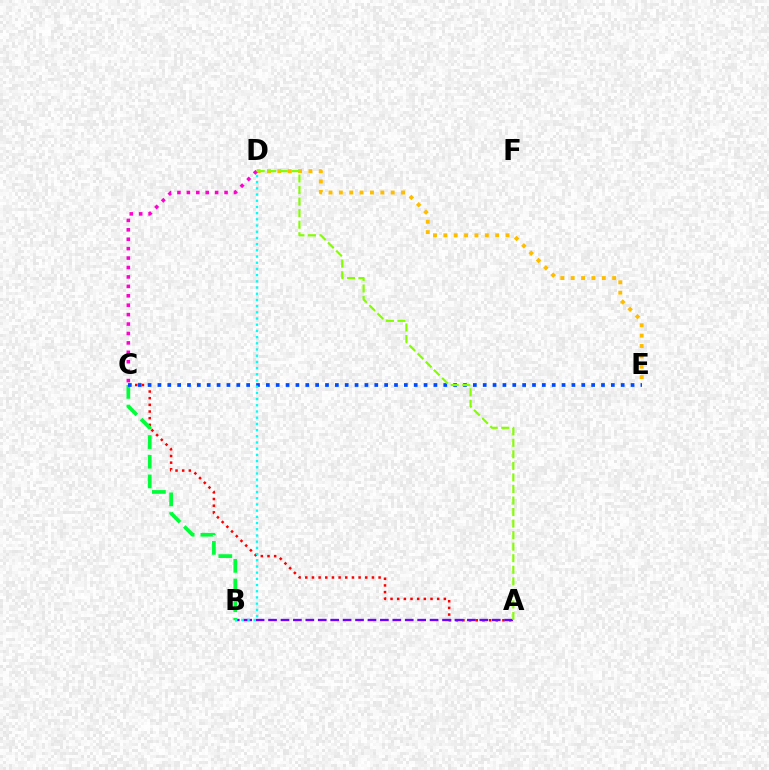{('D', 'E'): [{'color': '#ffbd00', 'line_style': 'dotted', 'thickness': 2.82}], ('A', 'C'): [{'color': '#ff0000', 'line_style': 'dotted', 'thickness': 1.81}], ('A', 'B'): [{'color': '#7200ff', 'line_style': 'dashed', 'thickness': 1.69}], ('B', 'C'): [{'color': '#00ff39', 'line_style': 'dashed', 'thickness': 2.67}], ('C', 'D'): [{'color': '#ff00cf', 'line_style': 'dotted', 'thickness': 2.56}], ('C', 'E'): [{'color': '#004bff', 'line_style': 'dotted', 'thickness': 2.68}], ('A', 'D'): [{'color': '#84ff00', 'line_style': 'dashed', 'thickness': 1.57}], ('B', 'D'): [{'color': '#00fff6', 'line_style': 'dotted', 'thickness': 1.68}]}